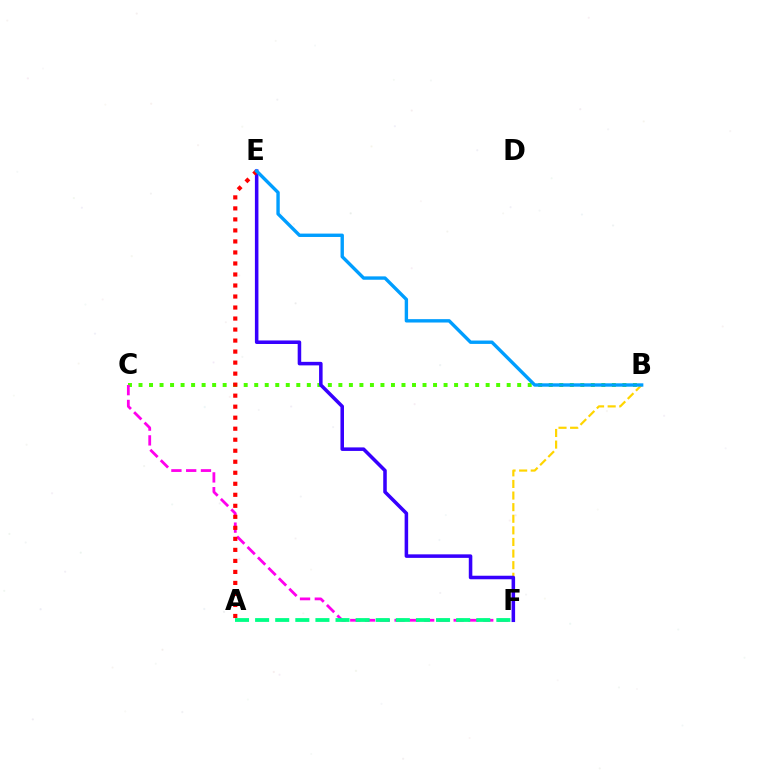{('B', 'F'): [{'color': '#ffd500', 'line_style': 'dashed', 'thickness': 1.58}], ('B', 'C'): [{'color': '#4fff00', 'line_style': 'dotted', 'thickness': 2.86}], ('C', 'F'): [{'color': '#ff00ed', 'line_style': 'dashed', 'thickness': 2.01}], ('E', 'F'): [{'color': '#3700ff', 'line_style': 'solid', 'thickness': 2.55}], ('A', 'E'): [{'color': '#ff0000', 'line_style': 'dotted', 'thickness': 2.99}], ('B', 'E'): [{'color': '#009eff', 'line_style': 'solid', 'thickness': 2.43}], ('A', 'F'): [{'color': '#00ff86', 'line_style': 'dashed', 'thickness': 2.73}]}